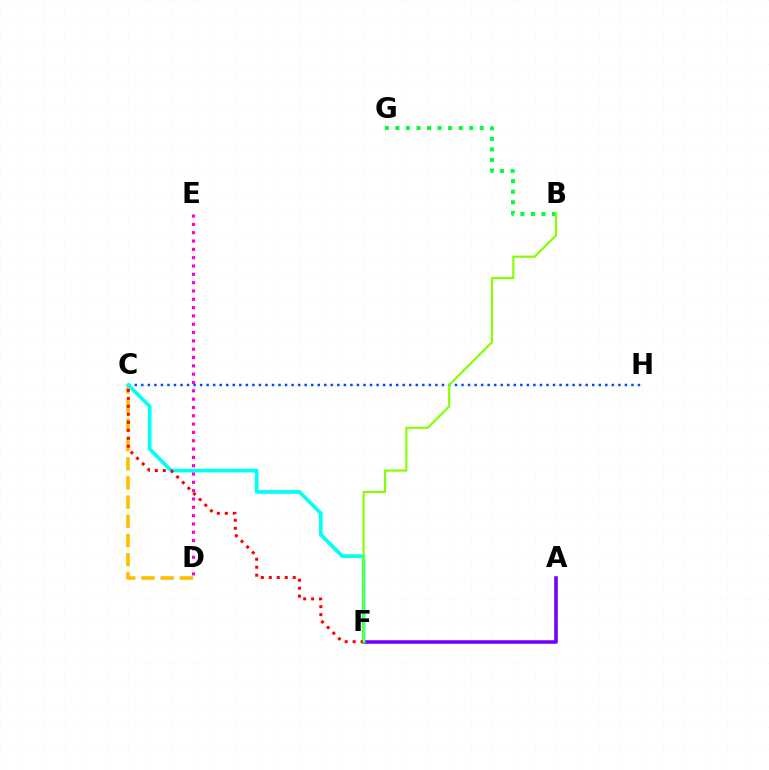{('C', 'H'): [{'color': '#004bff', 'line_style': 'dotted', 'thickness': 1.78}], ('C', 'D'): [{'color': '#ffbd00', 'line_style': 'dashed', 'thickness': 2.6}], ('A', 'F'): [{'color': '#7200ff', 'line_style': 'solid', 'thickness': 2.57}], ('C', 'F'): [{'color': '#00fff6', 'line_style': 'solid', 'thickness': 2.66}, {'color': '#ff0000', 'line_style': 'dotted', 'thickness': 2.17}], ('B', 'G'): [{'color': '#00ff39', 'line_style': 'dotted', 'thickness': 2.87}], ('B', 'F'): [{'color': '#84ff00', 'line_style': 'solid', 'thickness': 1.55}], ('D', 'E'): [{'color': '#ff00cf', 'line_style': 'dotted', 'thickness': 2.26}]}